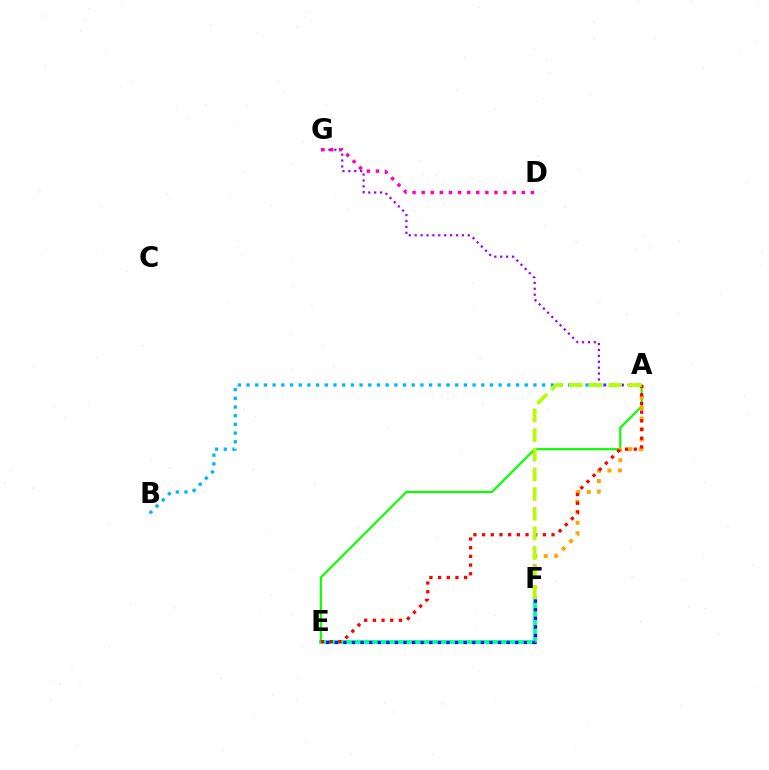{('A', 'B'): [{'color': '#00b5ff', 'line_style': 'dotted', 'thickness': 2.36}], ('A', 'G'): [{'color': '#9b00ff', 'line_style': 'dotted', 'thickness': 1.6}], ('E', 'F'): [{'color': '#00ff9d', 'line_style': 'solid', 'thickness': 2.74}, {'color': '#0010ff', 'line_style': 'dotted', 'thickness': 2.33}], ('A', 'E'): [{'color': '#08ff00', 'line_style': 'solid', 'thickness': 1.56}, {'color': '#ff0000', 'line_style': 'dotted', 'thickness': 2.36}], ('A', 'F'): [{'color': '#ffa500', 'line_style': 'dotted', 'thickness': 2.86}, {'color': '#b3ff00', 'line_style': 'dashed', 'thickness': 2.67}], ('D', 'G'): [{'color': '#ff00bd', 'line_style': 'dotted', 'thickness': 2.47}]}